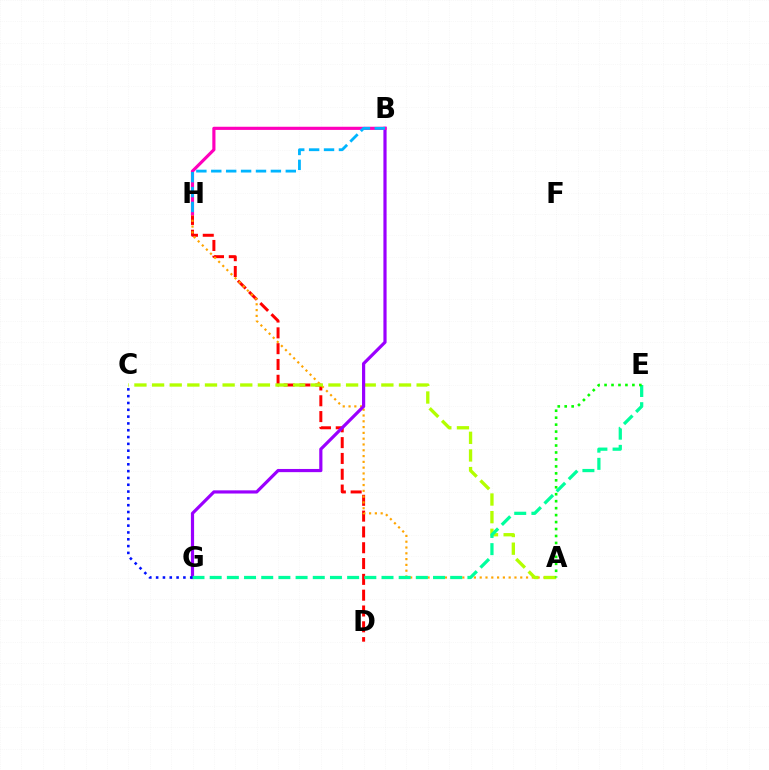{('D', 'H'): [{'color': '#ff0000', 'line_style': 'dashed', 'thickness': 2.15}], ('A', 'H'): [{'color': '#ffa500', 'line_style': 'dotted', 'thickness': 1.57}], ('A', 'C'): [{'color': '#b3ff00', 'line_style': 'dashed', 'thickness': 2.4}], ('B', 'G'): [{'color': '#9b00ff', 'line_style': 'solid', 'thickness': 2.29}], ('E', 'G'): [{'color': '#00ff9d', 'line_style': 'dashed', 'thickness': 2.33}], ('A', 'E'): [{'color': '#08ff00', 'line_style': 'dotted', 'thickness': 1.89}], ('B', 'H'): [{'color': '#ff00bd', 'line_style': 'solid', 'thickness': 2.27}, {'color': '#00b5ff', 'line_style': 'dashed', 'thickness': 2.02}], ('C', 'G'): [{'color': '#0010ff', 'line_style': 'dotted', 'thickness': 1.85}]}